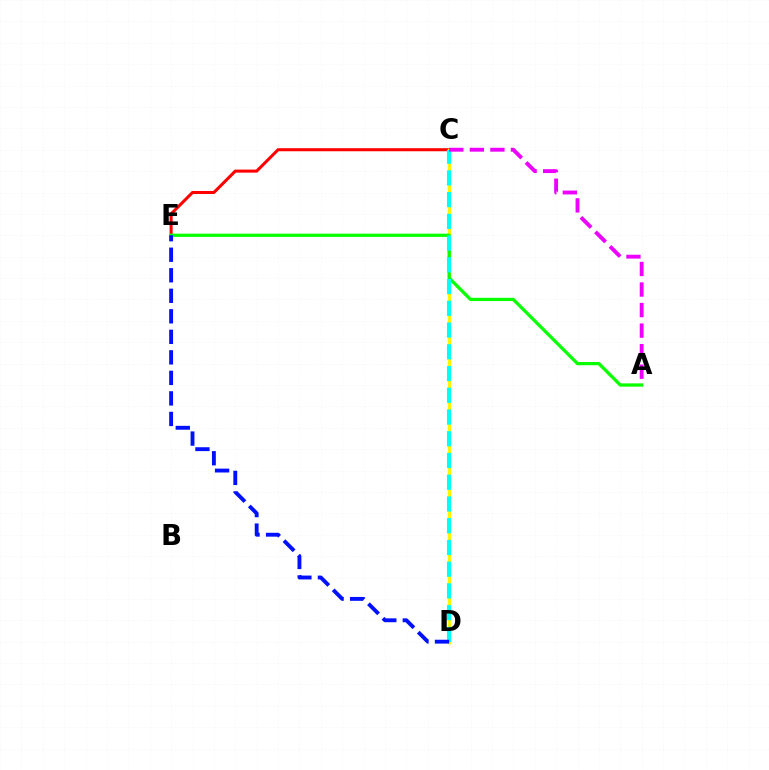{('C', 'E'): [{'color': '#ff0000', 'line_style': 'solid', 'thickness': 2.19}], ('C', 'D'): [{'color': '#fcf500', 'line_style': 'solid', 'thickness': 2.41}, {'color': '#00fff6', 'line_style': 'dashed', 'thickness': 2.95}], ('A', 'E'): [{'color': '#08ff00', 'line_style': 'solid', 'thickness': 2.34}], ('D', 'E'): [{'color': '#0010ff', 'line_style': 'dashed', 'thickness': 2.79}], ('A', 'C'): [{'color': '#ee00ff', 'line_style': 'dashed', 'thickness': 2.79}]}